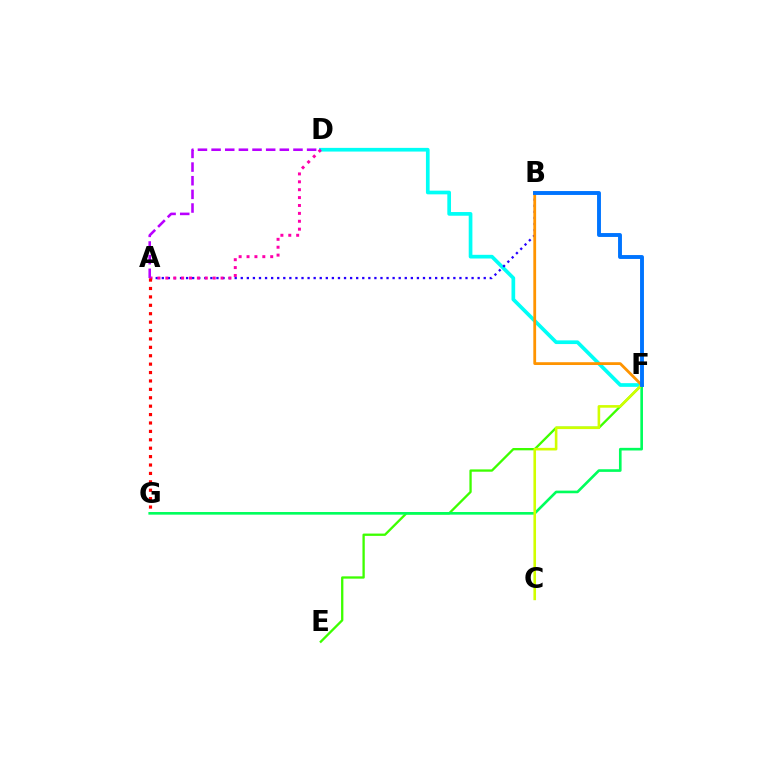{('E', 'F'): [{'color': '#3dff00', 'line_style': 'solid', 'thickness': 1.67}], ('D', 'F'): [{'color': '#00fff6', 'line_style': 'solid', 'thickness': 2.66}], ('A', 'B'): [{'color': '#2500ff', 'line_style': 'dotted', 'thickness': 1.65}], ('F', 'G'): [{'color': '#00ff5c', 'line_style': 'solid', 'thickness': 1.9}], ('C', 'F'): [{'color': '#d1ff00', 'line_style': 'solid', 'thickness': 1.88}], ('B', 'F'): [{'color': '#ff9400', 'line_style': 'solid', 'thickness': 2.01}, {'color': '#0074ff', 'line_style': 'solid', 'thickness': 2.81}], ('A', 'D'): [{'color': '#ff00ac', 'line_style': 'dotted', 'thickness': 2.14}, {'color': '#b900ff', 'line_style': 'dashed', 'thickness': 1.85}], ('A', 'G'): [{'color': '#ff0000', 'line_style': 'dotted', 'thickness': 2.28}]}